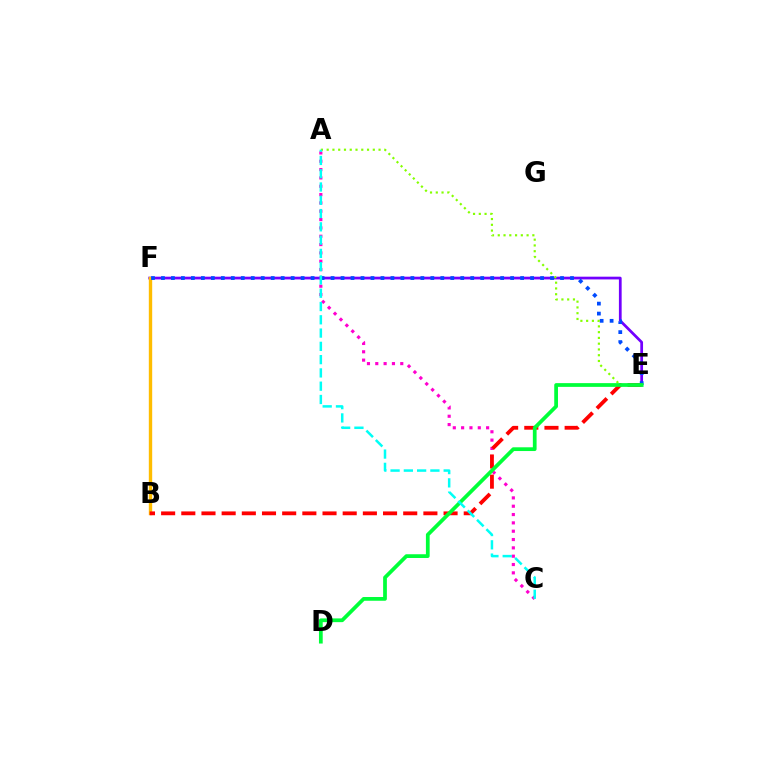{('A', 'C'): [{'color': '#ff00cf', 'line_style': 'dotted', 'thickness': 2.26}, {'color': '#00fff6', 'line_style': 'dashed', 'thickness': 1.8}], ('E', 'F'): [{'color': '#7200ff', 'line_style': 'solid', 'thickness': 1.98}, {'color': '#004bff', 'line_style': 'dotted', 'thickness': 2.71}], ('B', 'F'): [{'color': '#ffbd00', 'line_style': 'solid', 'thickness': 2.43}], ('B', 'E'): [{'color': '#ff0000', 'line_style': 'dashed', 'thickness': 2.74}], ('A', 'E'): [{'color': '#84ff00', 'line_style': 'dotted', 'thickness': 1.57}], ('D', 'E'): [{'color': '#00ff39', 'line_style': 'solid', 'thickness': 2.7}]}